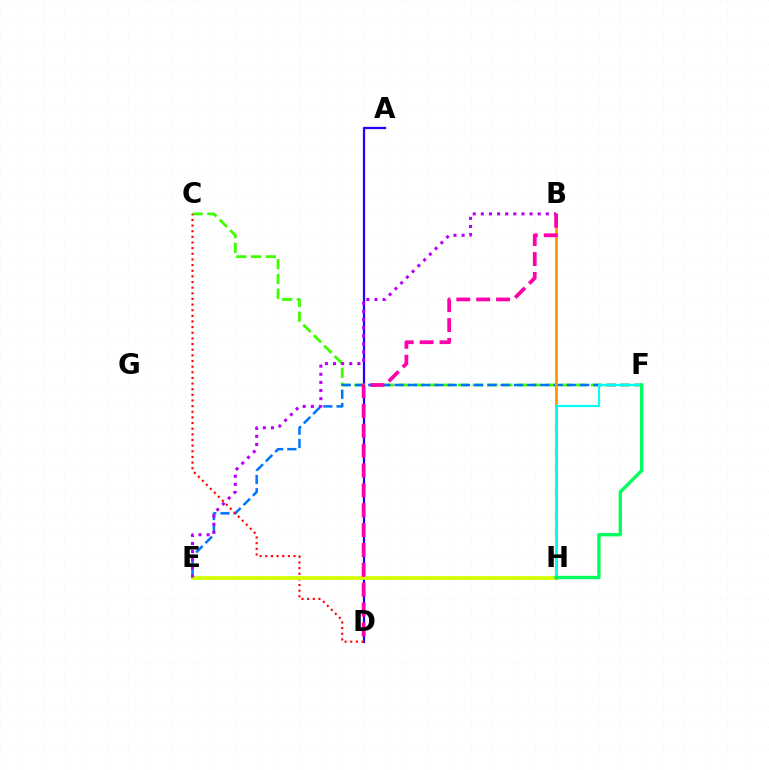{('A', 'D'): [{'color': '#2500ff', 'line_style': 'solid', 'thickness': 1.63}], ('C', 'F'): [{'color': '#3dff00', 'line_style': 'dashed', 'thickness': 2.01}], ('E', 'F'): [{'color': '#0074ff', 'line_style': 'dashed', 'thickness': 1.8}], ('C', 'D'): [{'color': '#ff0000', 'line_style': 'dotted', 'thickness': 1.53}], ('E', 'H'): [{'color': '#d1ff00', 'line_style': 'solid', 'thickness': 2.69}], ('B', 'H'): [{'color': '#ff9400', 'line_style': 'solid', 'thickness': 1.97}], ('F', 'H'): [{'color': '#00fff6', 'line_style': 'solid', 'thickness': 1.52}, {'color': '#00ff5c', 'line_style': 'solid', 'thickness': 2.41}], ('B', 'E'): [{'color': '#b900ff', 'line_style': 'dotted', 'thickness': 2.21}], ('B', 'D'): [{'color': '#ff00ac', 'line_style': 'dashed', 'thickness': 2.7}]}